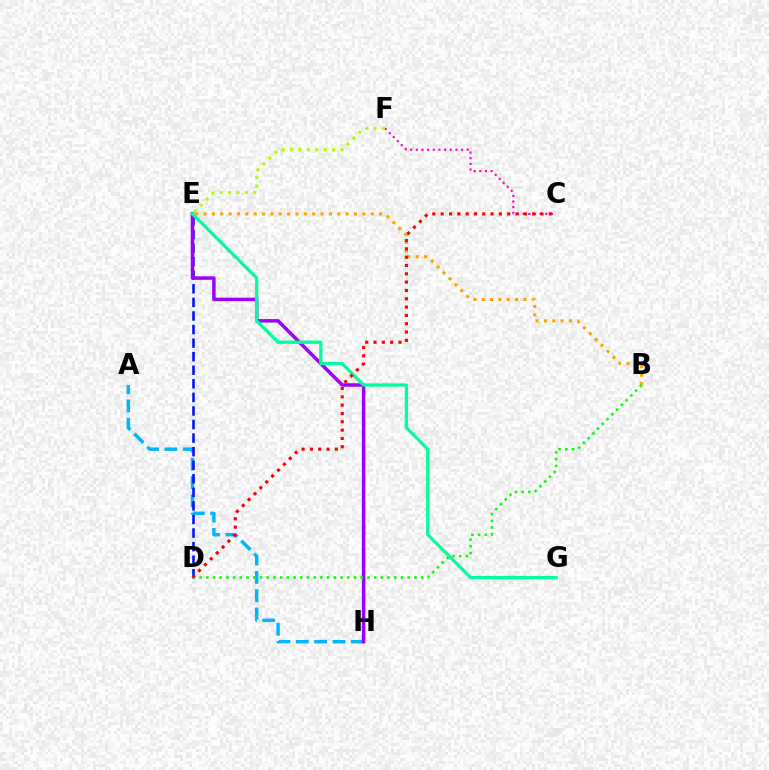{('A', 'H'): [{'color': '#00b5ff', 'line_style': 'dashed', 'thickness': 2.49}], ('D', 'E'): [{'color': '#0010ff', 'line_style': 'dashed', 'thickness': 1.84}], ('B', 'E'): [{'color': '#ffa500', 'line_style': 'dotted', 'thickness': 2.27}], ('E', 'H'): [{'color': '#9b00ff', 'line_style': 'solid', 'thickness': 2.51}], ('B', 'D'): [{'color': '#08ff00', 'line_style': 'dotted', 'thickness': 1.82}], ('E', 'G'): [{'color': '#00ff9d', 'line_style': 'solid', 'thickness': 2.36}], ('C', 'F'): [{'color': '#ff00bd', 'line_style': 'dotted', 'thickness': 1.54}], ('C', 'D'): [{'color': '#ff0000', 'line_style': 'dotted', 'thickness': 2.26}], ('E', 'F'): [{'color': '#b3ff00', 'line_style': 'dotted', 'thickness': 2.28}]}